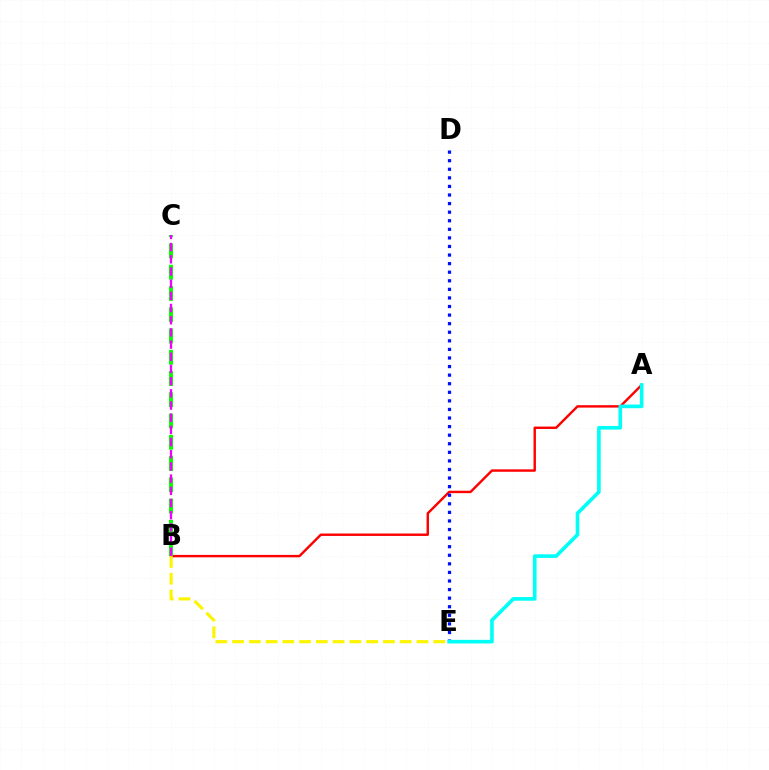{('A', 'B'): [{'color': '#ff0000', 'line_style': 'solid', 'thickness': 1.75}], ('D', 'E'): [{'color': '#0010ff', 'line_style': 'dotted', 'thickness': 2.33}], ('B', 'C'): [{'color': '#08ff00', 'line_style': 'dashed', 'thickness': 2.89}, {'color': '#ee00ff', 'line_style': 'dashed', 'thickness': 1.66}], ('A', 'E'): [{'color': '#00fff6', 'line_style': 'solid', 'thickness': 2.62}], ('B', 'E'): [{'color': '#fcf500', 'line_style': 'dashed', 'thickness': 2.28}]}